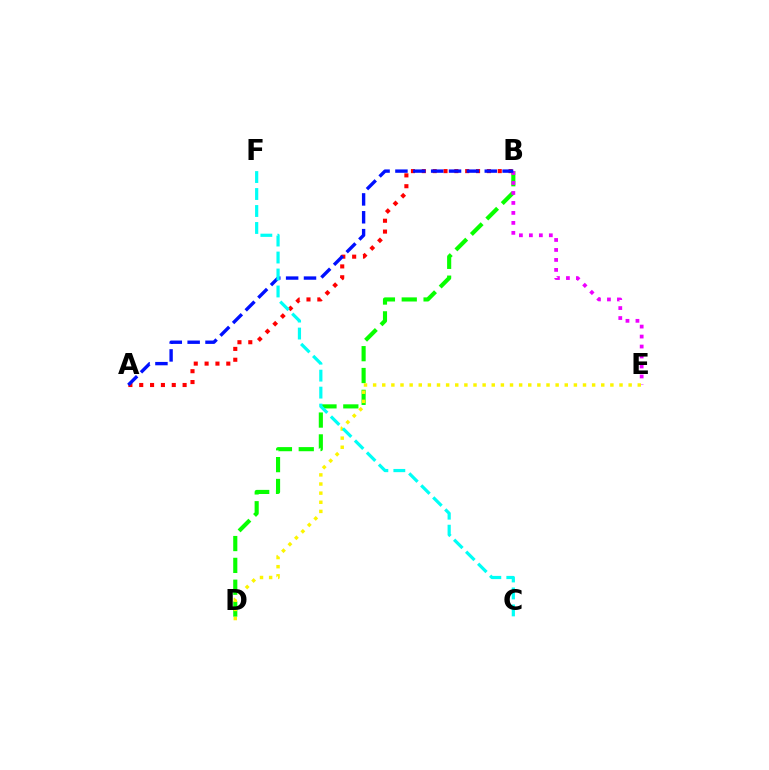{('B', 'D'): [{'color': '#08ff00', 'line_style': 'dashed', 'thickness': 2.97}], ('A', 'B'): [{'color': '#ff0000', 'line_style': 'dotted', 'thickness': 2.95}, {'color': '#0010ff', 'line_style': 'dashed', 'thickness': 2.43}], ('B', 'E'): [{'color': '#ee00ff', 'line_style': 'dotted', 'thickness': 2.71}], ('D', 'E'): [{'color': '#fcf500', 'line_style': 'dotted', 'thickness': 2.48}], ('C', 'F'): [{'color': '#00fff6', 'line_style': 'dashed', 'thickness': 2.31}]}